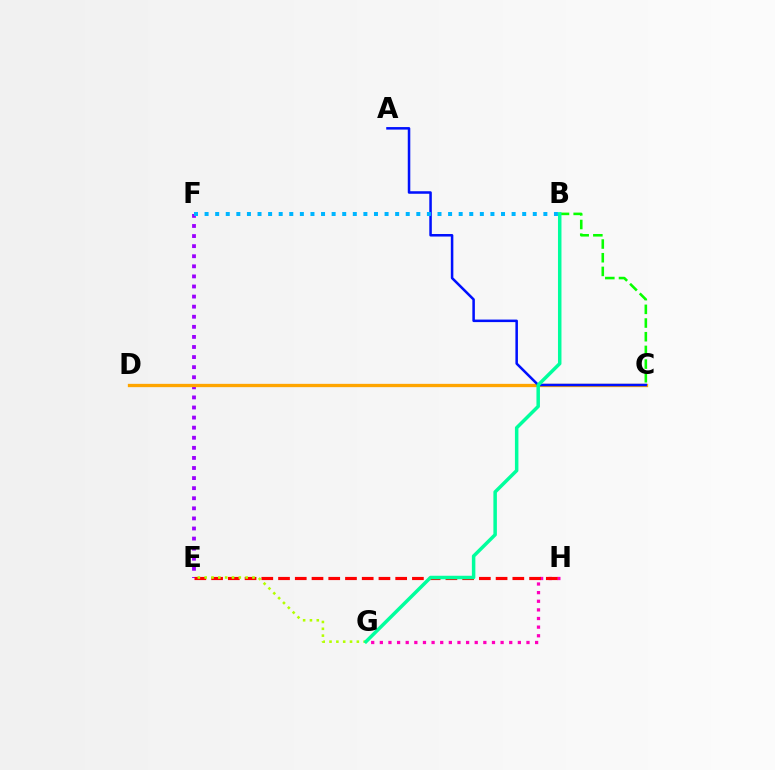{('B', 'C'): [{'color': '#08ff00', 'line_style': 'dashed', 'thickness': 1.86}], ('G', 'H'): [{'color': '#ff00bd', 'line_style': 'dotted', 'thickness': 2.34}], ('E', 'F'): [{'color': '#9b00ff', 'line_style': 'dotted', 'thickness': 2.74}], ('C', 'D'): [{'color': '#ffa500', 'line_style': 'solid', 'thickness': 2.38}], ('E', 'H'): [{'color': '#ff0000', 'line_style': 'dashed', 'thickness': 2.27}], ('A', 'C'): [{'color': '#0010ff', 'line_style': 'solid', 'thickness': 1.82}], ('E', 'G'): [{'color': '#b3ff00', 'line_style': 'dotted', 'thickness': 1.86}], ('B', 'F'): [{'color': '#00b5ff', 'line_style': 'dotted', 'thickness': 2.88}], ('B', 'G'): [{'color': '#00ff9d', 'line_style': 'solid', 'thickness': 2.52}]}